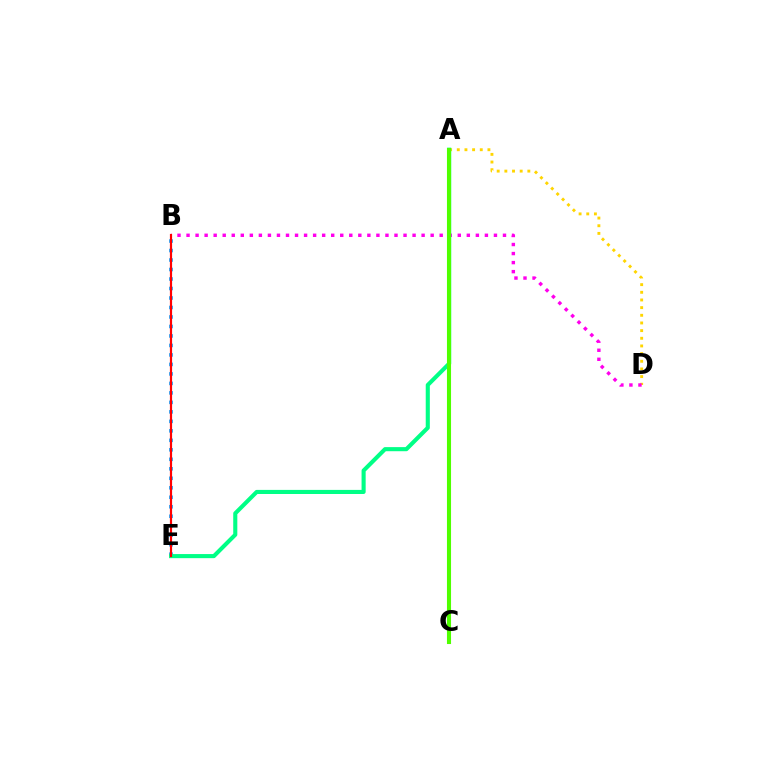{('A', 'D'): [{'color': '#ffd500', 'line_style': 'dotted', 'thickness': 2.08}], ('B', 'E'): [{'color': '#009eff', 'line_style': 'dotted', 'thickness': 2.58}, {'color': '#ff0000', 'line_style': 'solid', 'thickness': 1.57}], ('B', 'D'): [{'color': '#ff00ed', 'line_style': 'dotted', 'thickness': 2.46}], ('A', 'E'): [{'color': '#00ff86', 'line_style': 'solid', 'thickness': 2.95}], ('A', 'C'): [{'color': '#3700ff', 'line_style': 'solid', 'thickness': 1.77}, {'color': '#4fff00', 'line_style': 'solid', 'thickness': 2.94}]}